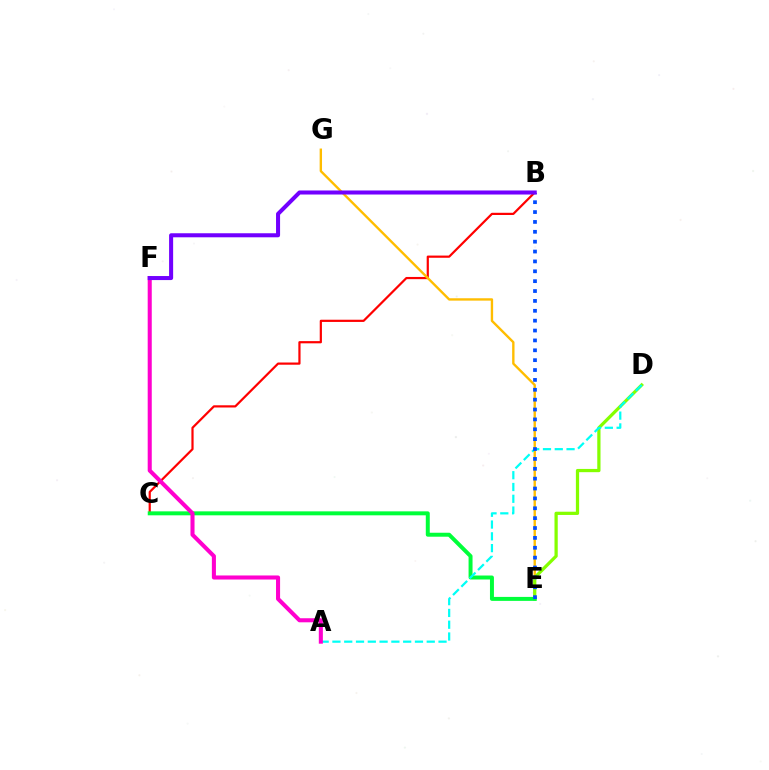{('B', 'C'): [{'color': '#ff0000', 'line_style': 'solid', 'thickness': 1.59}], ('E', 'G'): [{'color': '#ffbd00', 'line_style': 'solid', 'thickness': 1.71}], ('D', 'E'): [{'color': '#84ff00', 'line_style': 'solid', 'thickness': 2.33}], ('C', 'E'): [{'color': '#00ff39', 'line_style': 'solid', 'thickness': 2.86}], ('A', 'D'): [{'color': '#00fff6', 'line_style': 'dashed', 'thickness': 1.6}], ('B', 'E'): [{'color': '#004bff', 'line_style': 'dotted', 'thickness': 2.68}], ('A', 'F'): [{'color': '#ff00cf', 'line_style': 'solid', 'thickness': 2.92}], ('B', 'F'): [{'color': '#7200ff', 'line_style': 'solid', 'thickness': 2.91}]}